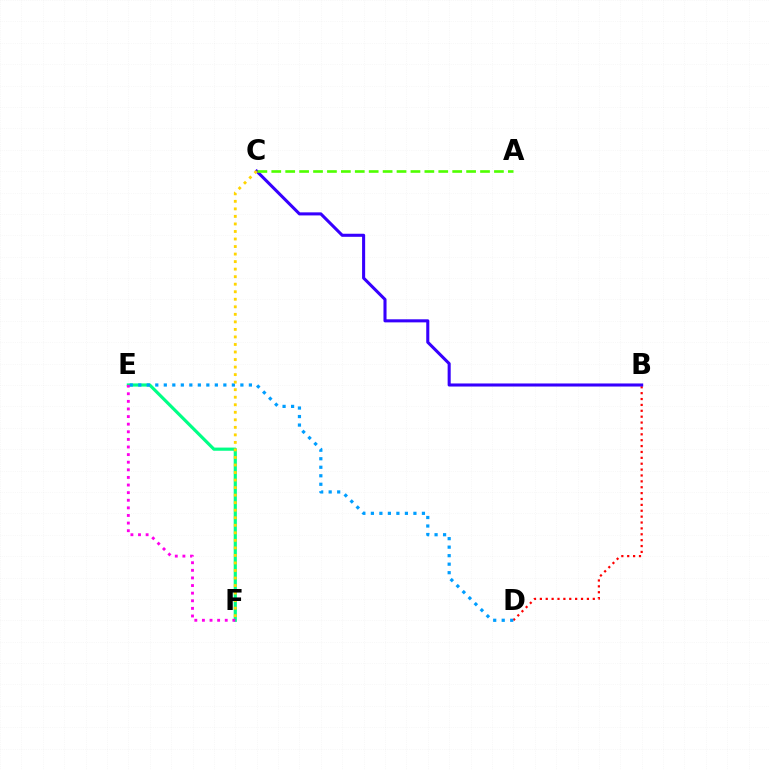{('E', 'F'): [{'color': '#00ff86', 'line_style': 'solid', 'thickness': 2.28}, {'color': '#ff00ed', 'line_style': 'dotted', 'thickness': 2.07}], ('B', 'D'): [{'color': '#ff0000', 'line_style': 'dotted', 'thickness': 1.6}], ('D', 'E'): [{'color': '#009eff', 'line_style': 'dotted', 'thickness': 2.31}], ('B', 'C'): [{'color': '#3700ff', 'line_style': 'solid', 'thickness': 2.21}], ('A', 'C'): [{'color': '#4fff00', 'line_style': 'dashed', 'thickness': 1.89}], ('C', 'F'): [{'color': '#ffd500', 'line_style': 'dotted', 'thickness': 2.05}]}